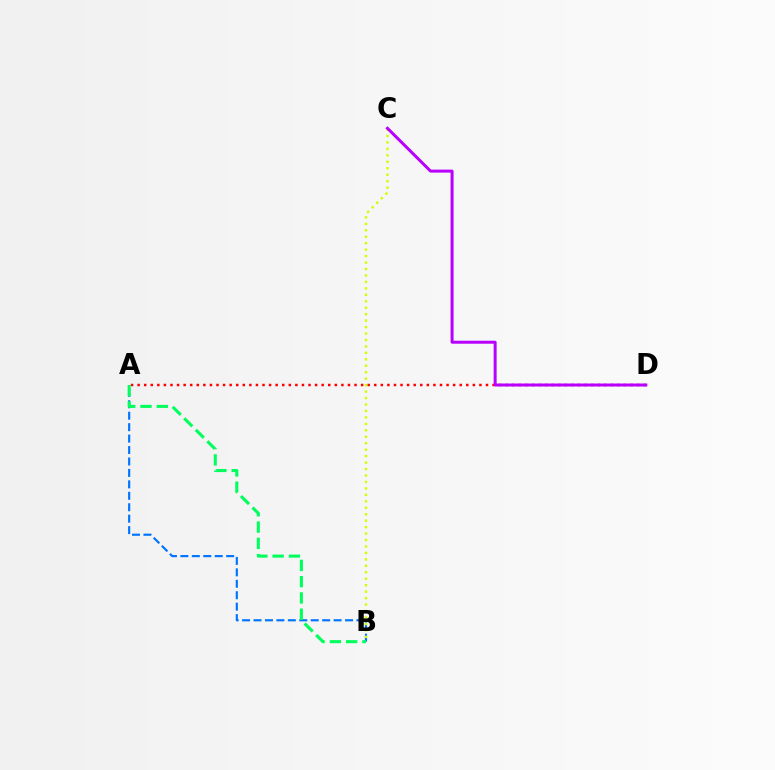{('A', 'B'): [{'color': '#0074ff', 'line_style': 'dashed', 'thickness': 1.55}, {'color': '#00ff5c', 'line_style': 'dashed', 'thickness': 2.21}], ('A', 'D'): [{'color': '#ff0000', 'line_style': 'dotted', 'thickness': 1.79}], ('B', 'C'): [{'color': '#d1ff00', 'line_style': 'dotted', 'thickness': 1.75}], ('C', 'D'): [{'color': '#b900ff', 'line_style': 'solid', 'thickness': 2.15}]}